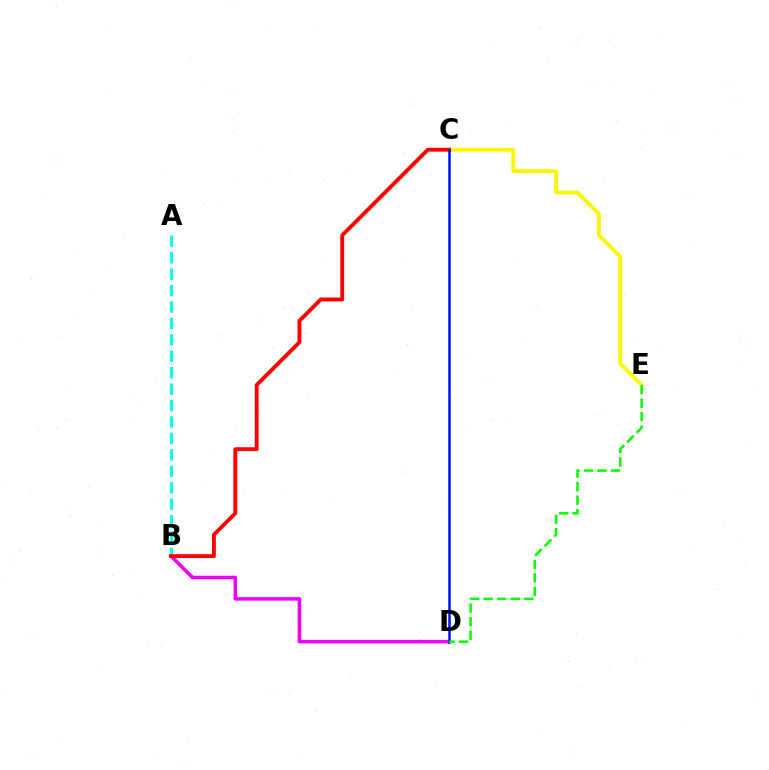{('C', 'E'): [{'color': '#fcf500', 'line_style': 'solid', 'thickness': 2.73}], ('B', 'D'): [{'color': '#ee00ff', 'line_style': 'solid', 'thickness': 2.56}], ('A', 'B'): [{'color': '#00fff6', 'line_style': 'dashed', 'thickness': 2.23}], ('B', 'C'): [{'color': '#ff0000', 'line_style': 'solid', 'thickness': 2.78}], ('C', 'D'): [{'color': '#0010ff', 'line_style': 'solid', 'thickness': 1.8}], ('D', 'E'): [{'color': '#08ff00', 'line_style': 'dashed', 'thickness': 1.83}]}